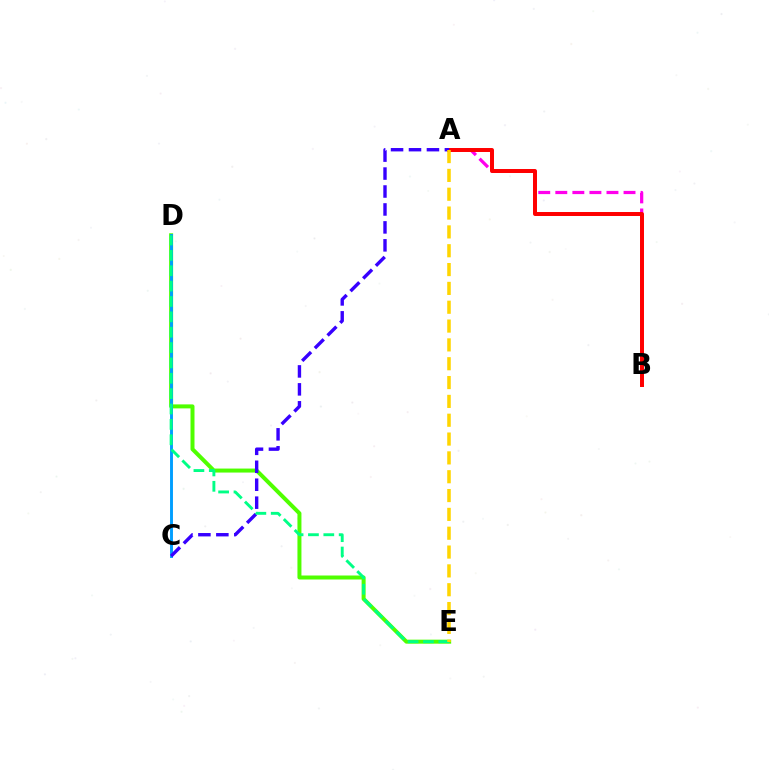{('A', 'B'): [{'color': '#ff00ed', 'line_style': 'dashed', 'thickness': 2.32}, {'color': '#ff0000', 'line_style': 'solid', 'thickness': 2.86}], ('D', 'E'): [{'color': '#4fff00', 'line_style': 'solid', 'thickness': 2.88}, {'color': '#00ff86', 'line_style': 'dashed', 'thickness': 2.09}], ('C', 'D'): [{'color': '#009eff', 'line_style': 'solid', 'thickness': 2.1}], ('A', 'C'): [{'color': '#3700ff', 'line_style': 'dashed', 'thickness': 2.44}], ('A', 'E'): [{'color': '#ffd500', 'line_style': 'dashed', 'thickness': 2.56}]}